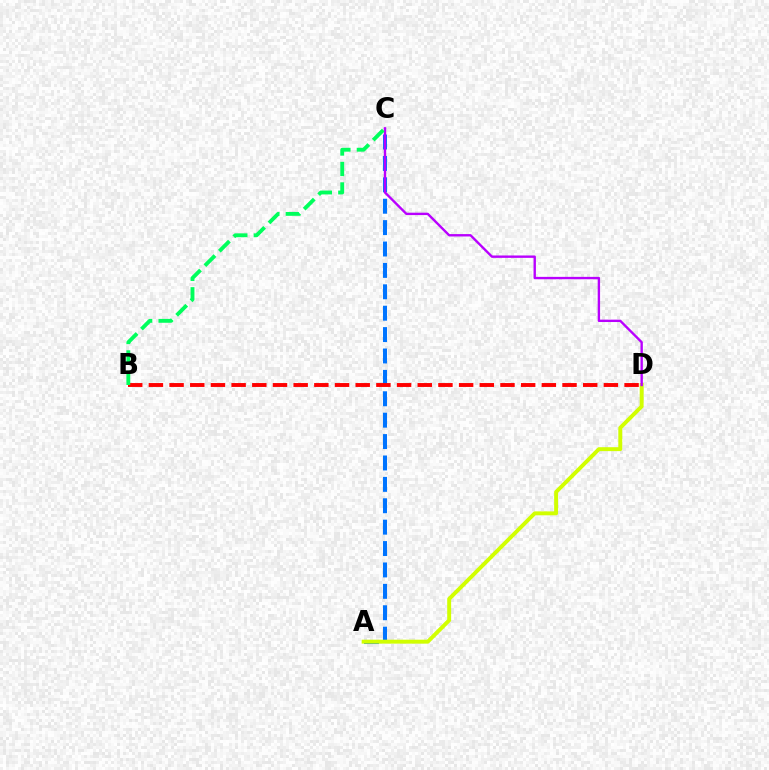{('A', 'C'): [{'color': '#0074ff', 'line_style': 'dashed', 'thickness': 2.91}], ('A', 'D'): [{'color': '#d1ff00', 'line_style': 'solid', 'thickness': 2.83}], ('C', 'D'): [{'color': '#b900ff', 'line_style': 'solid', 'thickness': 1.71}], ('B', 'D'): [{'color': '#ff0000', 'line_style': 'dashed', 'thickness': 2.81}], ('B', 'C'): [{'color': '#00ff5c', 'line_style': 'dashed', 'thickness': 2.78}]}